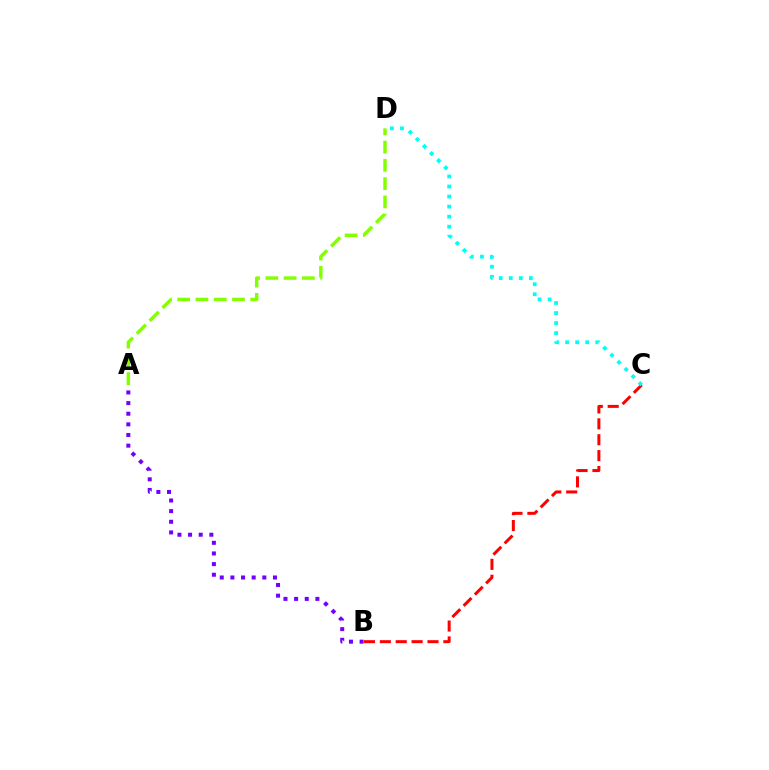{('B', 'C'): [{'color': '#ff0000', 'line_style': 'dashed', 'thickness': 2.16}], ('A', 'D'): [{'color': '#84ff00', 'line_style': 'dashed', 'thickness': 2.48}], ('A', 'B'): [{'color': '#7200ff', 'line_style': 'dotted', 'thickness': 2.89}], ('C', 'D'): [{'color': '#00fff6', 'line_style': 'dotted', 'thickness': 2.73}]}